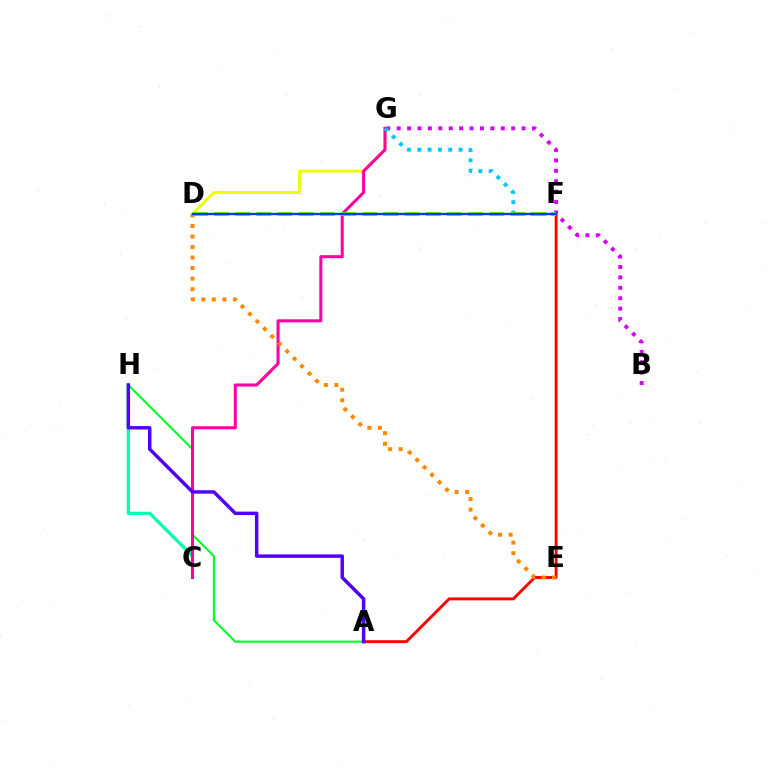{('A', 'H'): [{'color': '#00ff27', 'line_style': 'solid', 'thickness': 1.51}, {'color': '#4f00ff', 'line_style': 'solid', 'thickness': 2.48}], ('D', 'G'): [{'color': '#eeff00', 'line_style': 'solid', 'thickness': 2.1}], ('A', 'F'): [{'color': '#ff0000', 'line_style': 'solid', 'thickness': 2.1}], ('B', 'G'): [{'color': '#d600ff', 'line_style': 'dotted', 'thickness': 2.83}], ('C', 'H'): [{'color': '#00ffaf', 'line_style': 'solid', 'thickness': 2.29}], ('C', 'G'): [{'color': '#ff00a0', 'line_style': 'solid', 'thickness': 2.19}], ('F', 'G'): [{'color': '#00c7ff', 'line_style': 'dotted', 'thickness': 2.8}], ('D', 'F'): [{'color': '#66ff00', 'line_style': 'dashed', 'thickness': 2.87}, {'color': '#003fff', 'line_style': 'solid', 'thickness': 1.69}], ('D', 'E'): [{'color': '#ff8800', 'line_style': 'dotted', 'thickness': 2.86}]}